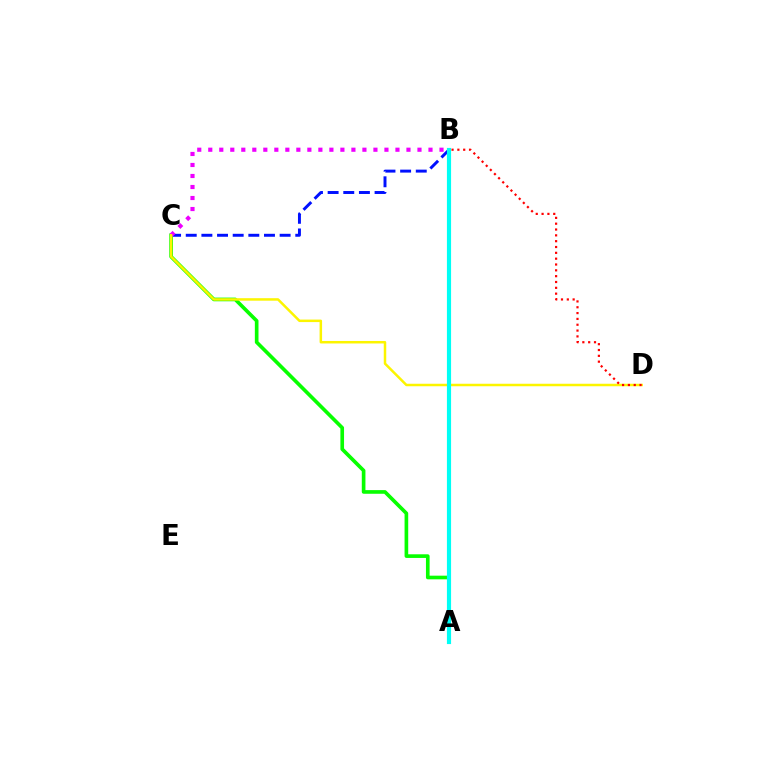{('B', 'C'): [{'color': '#0010ff', 'line_style': 'dashed', 'thickness': 2.13}, {'color': '#ee00ff', 'line_style': 'dotted', 'thickness': 2.99}], ('A', 'C'): [{'color': '#08ff00', 'line_style': 'solid', 'thickness': 2.63}], ('C', 'D'): [{'color': '#fcf500', 'line_style': 'solid', 'thickness': 1.8}], ('B', 'D'): [{'color': '#ff0000', 'line_style': 'dotted', 'thickness': 1.58}], ('A', 'B'): [{'color': '#00fff6', 'line_style': 'solid', 'thickness': 2.99}]}